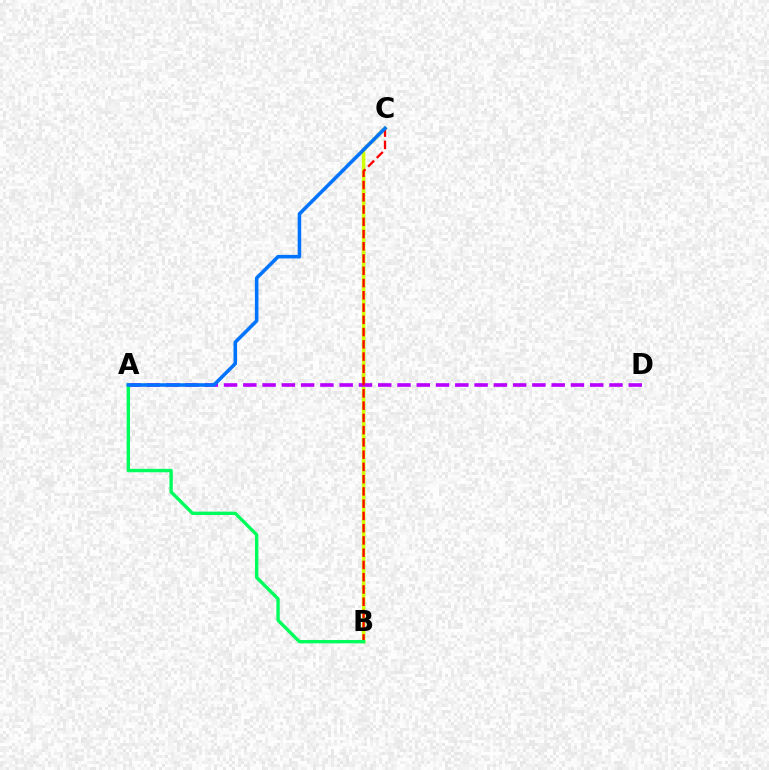{('B', 'C'): [{'color': '#d1ff00', 'line_style': 'solid', 'thickness': 2.53}, {'color': '#ff0000', 'line_style': 'dashed', 'thickness': 1.66}], ('A', 'D'): [{'color': '#b900ff', 'line_style': 'dashed', 'thickness': 2.62}], ('A', 'B'): [{'color': '#00ff5c', 'line_style': 'solid', 'thickness': 2.43}], ('A', 'C'): [{'color': '#0074ff', 'line_style': 'solid', 'thickness': 2.56}]}